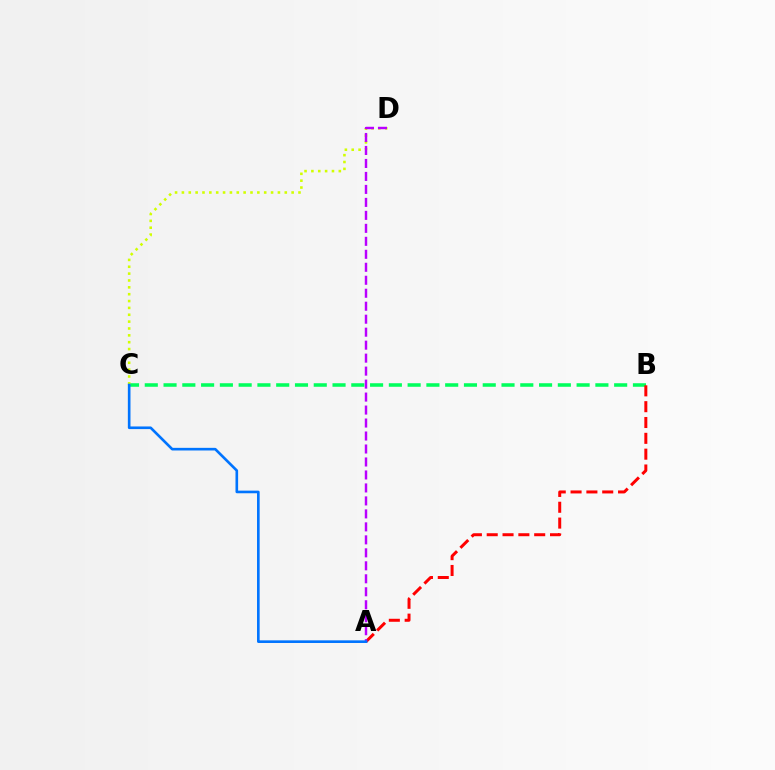{('B', 'C'): [{'color': '#00ff5c', 'line_style': 'dashed', 'thickness': 2.55}], ('A', 'B'): [{'color': '#ff0000', 'line_style': 'dashed', 'thickness': 2.15}], ('C', 'D'): [{'color': '#d1ff00', 'line_style': 'dotted', 'thickness': 1.86}], ('A', 'D'): [{'color': '#b900ff', 'line_style': 'dashed', 'thickness': 1.76}], ('A', 'C'): [{'color': '#0074ff', 'line_style': 'solid', 'thickness': 1.9}]}